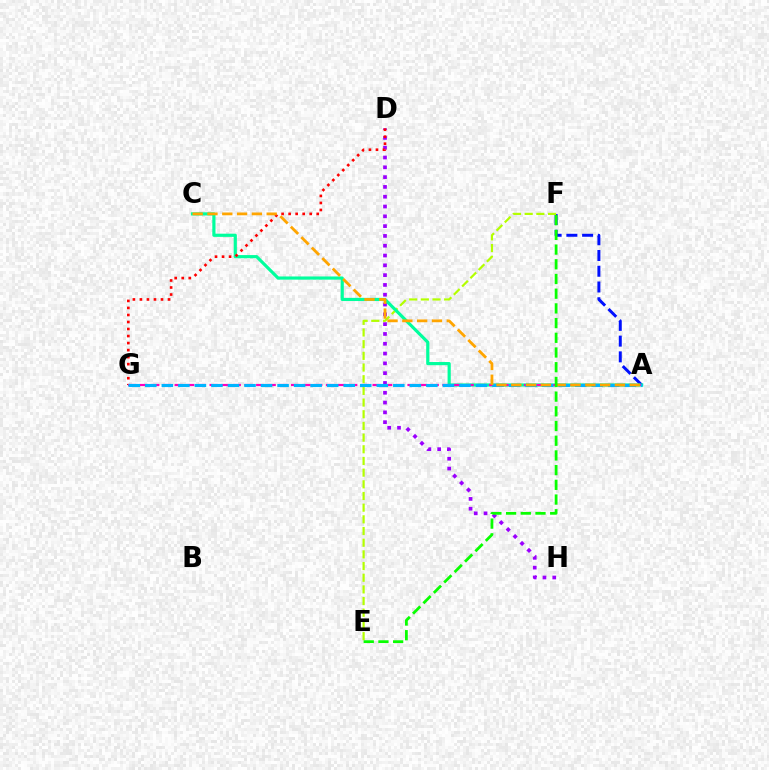{('D', 'H'): [{'color': '#9b00ff', 'line_style': 'dotted', 'thickness': 2.66}], ('A', 'F'): [{'color': '#0010ff', 'line_style': 'dashed', 'thickness': 2.14}], ('E', 'F'): [{'color': '#b3ff00', 'line_style': 'dashed', 'thickness': 1.59}, {'color': '#08ff00', 'line_style': 'dashed', 'thickness': 2.0}], ('A', 'C'): [{'color': '#00ff9d', 'line_style': 'solid', 'thickness': 2.29}, {'color': '#ffa500', 'line_style': 'dashed', 'thickness': 2.01}], ('D', 'G'): [{'color': '#ff0000', 'line_style': 'dotted', 'thickness': 1.91}], ('A', 'G'): [{'color': '#ff00bd', 'line_style': 'dashed', 'thickness': 1.58}, {'color': '#00b5ff', 'line_style': 'dashed', 'thickness': 2.25}]}